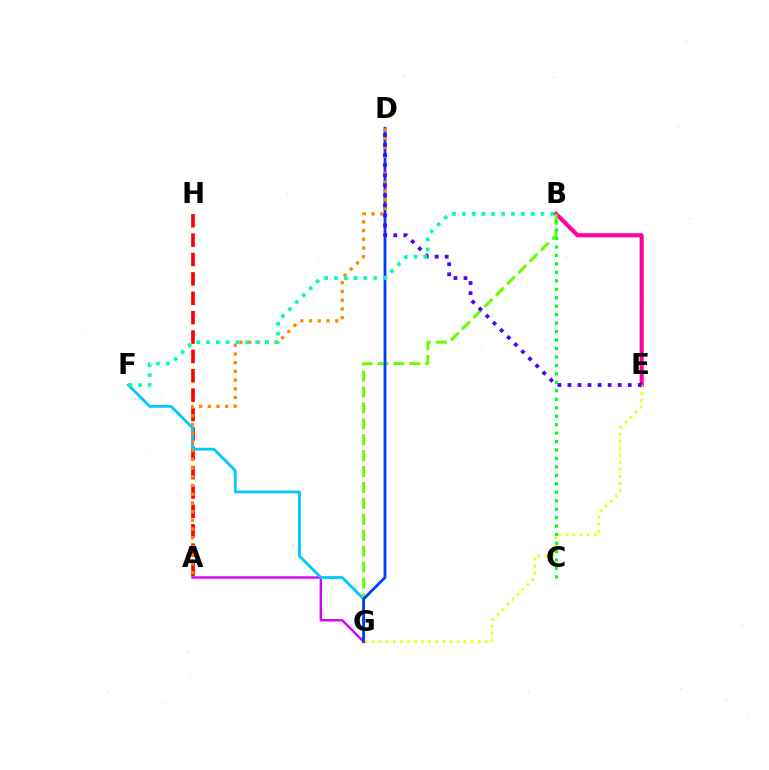{('A', 'H'): [{'color': '#ff0000', 'line_style': 'dashed', 'thickness': 2.63}], ('B', 'E'): [{'color': '#ff00a0', 'line_style': 'solid', 'thickness': 2.95}], ('A', 'G'): [{'color': '#d600ff', 'line_style': 'solid', 'thickness': 1.74}], ('F', 'G'): [{'color': '#00c7ff', 'line_style': 'solid', 'thickness': 2.02}], ('E', 'G'): [{'color': '#eeff00', 'line_style': 'dotted', 'thickness': 1.92}], ('B', 'G'): [{'color': '#66ff00', 'line_style': 'dashed', 'thickness': 2.16}], ('D', 'G'): [{'color': '#003fff', 'line_style': 'solid', 'thickness': 2.04}], ('A', 'D'): [{'color': '#ff8800', 'line_style': 'dotted', 'thickness': 2.37}], ('B', 'C'): [{'color': '#00ff27', 'line_style': 'dotted', 'thickness': 2.3}], ('D', 'E'): [{'color': '#4f00ff', 'line_style': 'dotted', 'thickness': 2.73}], ('B', 'F'): [{'color': '#00ffaf', 'line_style': 'dotted', 'thickness': 2.67}]}